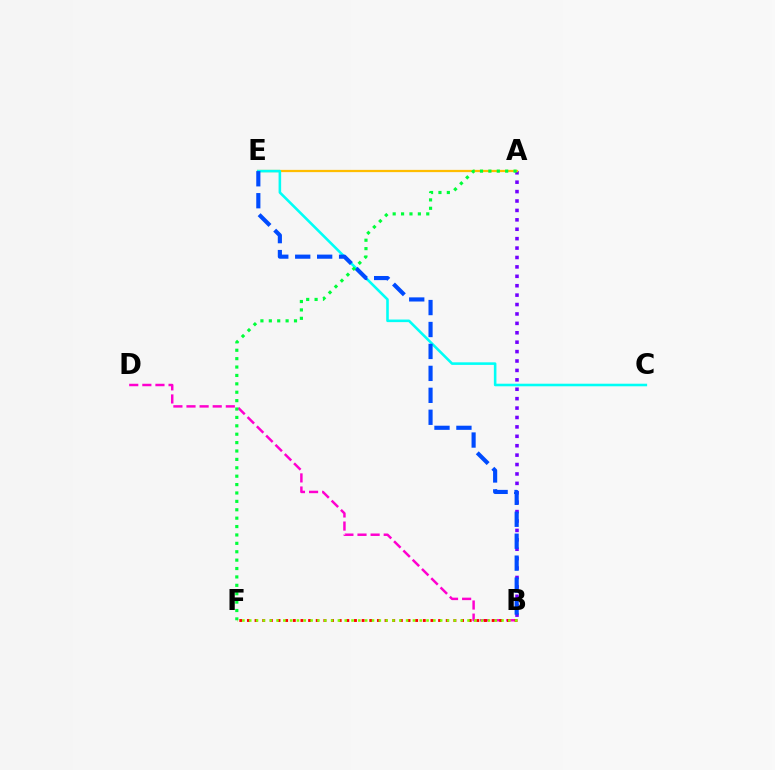{('A', 'B'): [{'color': '#7200ff', 'line_style': 'dotted', 'thickness': 2.56}], ('B', 'D'): [{'color': '#ff00cf', 'line_style': 'dashed', 'thickness': 1.78}], ('B', 'F'): [{'color': '#ff0000', 'line_style': 'dotted', 'thickness': 2.08}, {'color': '#84ff00', 'line_style': 'dotted', 'thickness': 1.85}], ('A', 'E'): [{'color': '#ffbd00', 'line_style': 'solid', 'thickness': 1.62}], ('C', 'E'): [{'color': '#00fff6', 'line_style': 'solid', 'thickness': 1.86}], ('B', 'E'): [{'color': '#004bff', 'line_style': 'dashed', 'thickness': 2.98}], ('A', 'F'): [{'color': '#00ff39', 'line_style': 'dotted', 'thickness': 2.28}]}